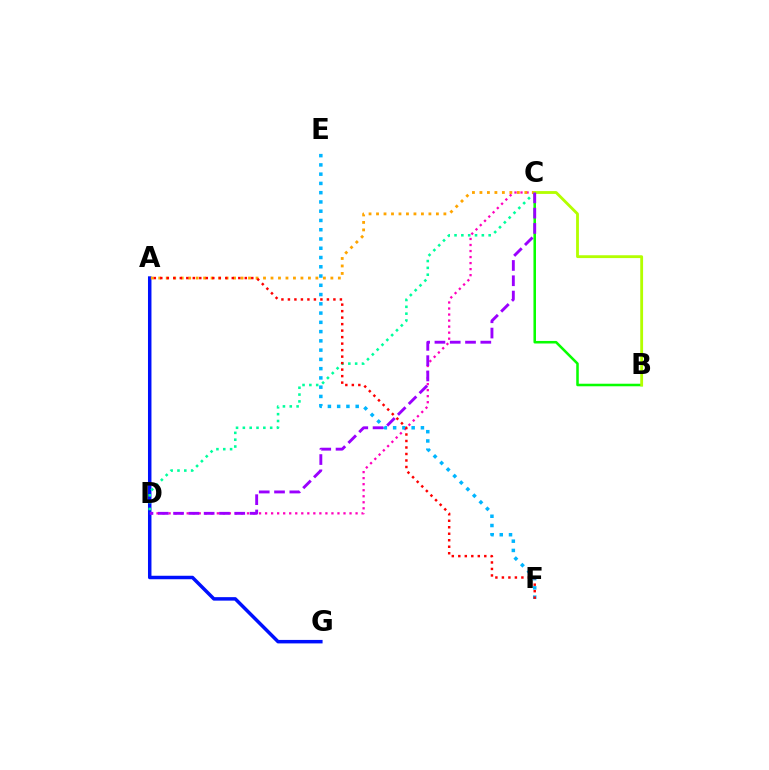{('A', 'G'): [{'color': '#0010ff', 'line_style': 'solid', 'thickness': 2.51}], ('B', 'C'): [{'color': '#08ff00', 'line_style': 'solid', 'thickness': 1.83}, {'color': '#b3ff00', 'line_style': 'solid', 'thickness': 2.04}], ('C', 'D'): [{'color': '#ff00bd', 'line_style': 'dotted', 'thickness': 1.64}, {'color': '#00ff9d', 'line_style': 'dotted', 'thickness': 1.86}, {'color': '#9b00ff', 'line_style': 'dashed', 'thickness': 2.08}], ('E', 'F'): [{'color': '#00b5ff', 'line_style': 'dotted', 'thickness': 2.52}], ('A', 'C'): [{'color': '#ffa500', 'line_style': 'dotted', 'thickness': 2.03}], ('A', 'F'): [{'color': '#ff0000', 'line_style': 'dotted', 'thickness': 1.77}]}